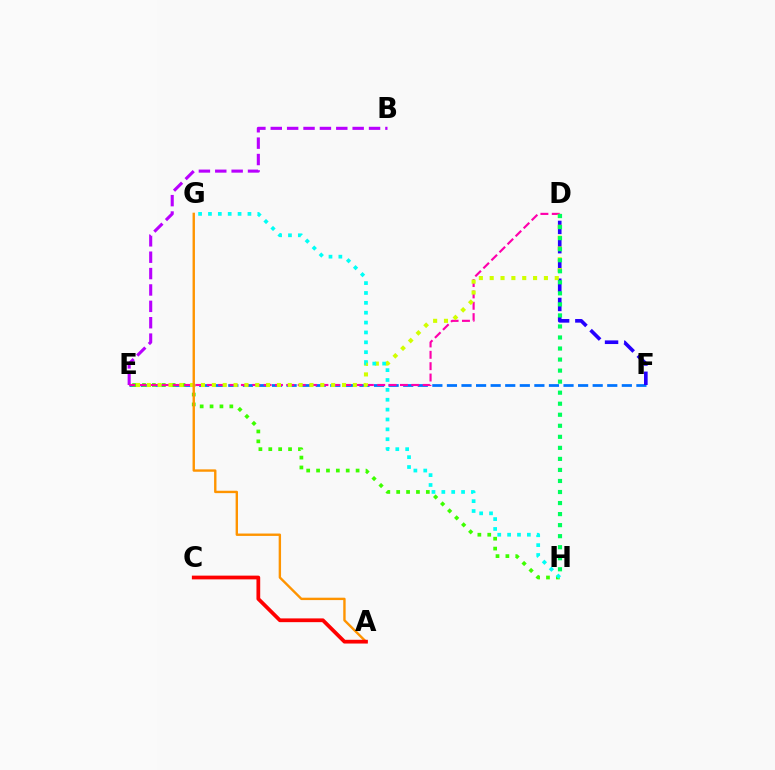{('E', 'F'): [{'color': '#0074ff', 'line_style': 'dashed', 'thickness': 1.98}], ('B', 'E'): [{'color': '#b900ff', 'line_style': 'dashed', 'thickness': 2.23}], ('E', 'H'): [{'color': '#3dff00', 'line_style': 'dotted', 'thickness': 2.68}], ('D', 'F'): [{'color': '#2500ff', 'line_style': 'dashed', 'thickness': 2.62}], ('D', 'E'): [{'color': '#ff00ac', 'line_style': 'dashed', 'thickness': 1.54}, {'color': '#d1ff00', 'line_style': 'dotted', 'thickness': 2.95}], ('G', 'H'): [{'color': '#00fff6', 'line_style': 'dotted', 'thickness': 2.68}], ('A', 'G'): [{'color': '#ff9400', 'line_style': 'solid', 'thickness': 1.72}], ('A', 'C'): [{'color': '#ff0000', 'line_style': 'solid', 'thickness': 2.7}], ('D', 'H'): [{'color': '#00ff5c', 'line_style': 'dotted', 'thickness': 3.0}]}